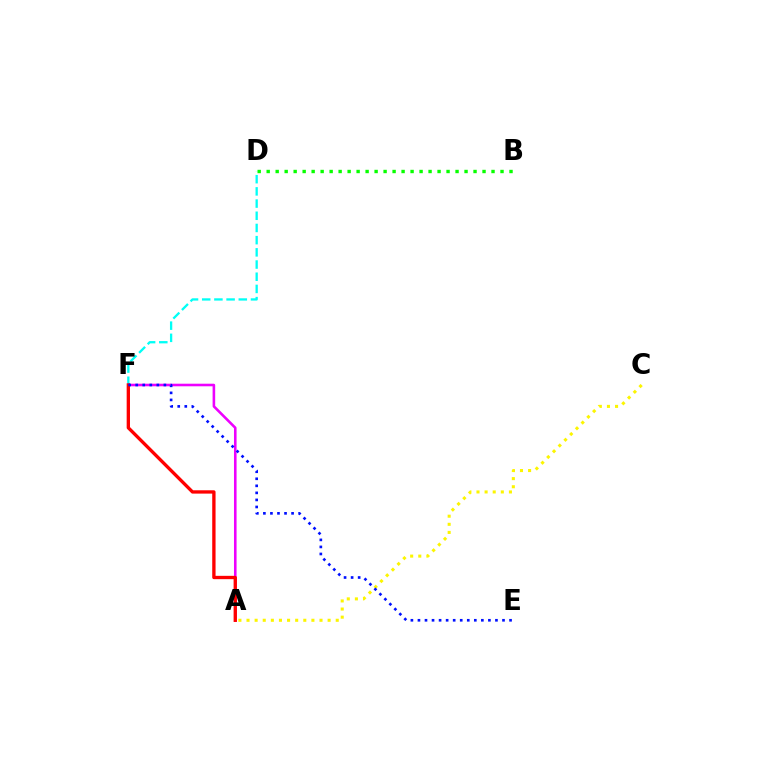{('D', 'F'): [{'color': '#00fff6', 'line_style': 'dashed', 'thickness': 1.66}], ('A', 'F'): [{'color': '#ee00ff', 'line_style': 'solid', 'thickness': 1.86}, {'color': '#ff0000', 'line_style': 'solid', 'thickness': 2.4}], ('B', 'D'): [{'color': '#08ff00', 'line_style': 'dotted', 'thickness': 2.44}], ('A', 'C'): [{'color': '#fcf500', 'line_style': 'dotted', 'thickness': 2.2}], ('E', 'F'): [{'color': '#0010ff', 'line_style': 'dotted', 'thickness': 1.91}]}